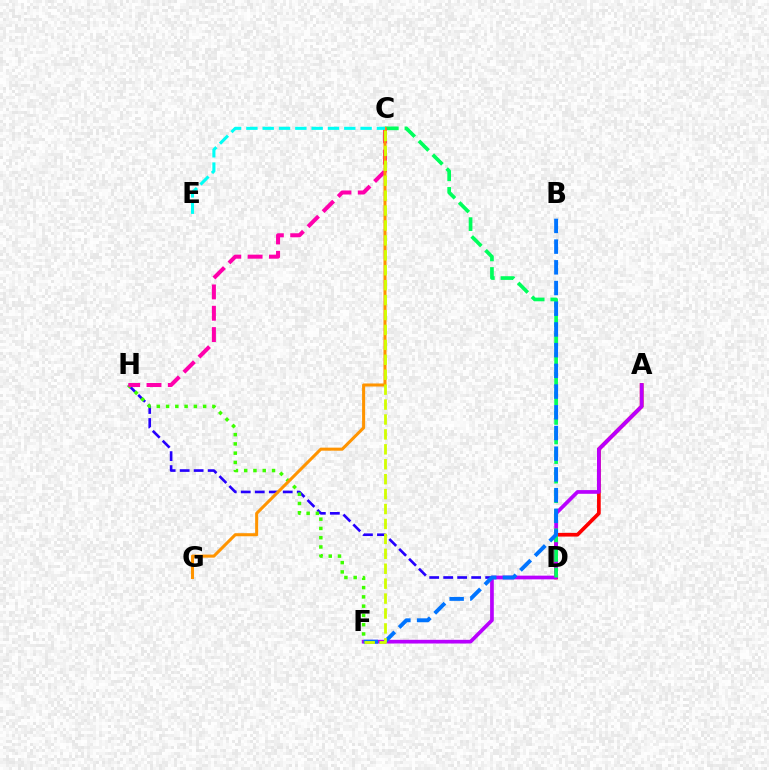{('D', 'H'): [{'color': '#2500ff', 'line_style': 'dashed', 'thickness': 1.9}], ('A', 'D'): [{'color': '#ff0000', 'line_style': 'solid', 'thickness': 2.66}], ('A', 'F'): [{'color': '#b900ff', 'line_style': 'solid', 'thickness': 2.67}], ('F', 'H'): [{'color': '#3dff00', 'line_style': 'dotted', 'thickness': 2.52}], ('C', 'D'): [{'color': '#00ff5c', 'line_style': 'dashed', 'thickness': 2.66}], ('B', 'F'): [{'color': '#0074ff', 'line_style': 'dashed', 'thickness': 2.81}], ('C', 'H'): [{'color': '#ff00ac', 'line_style': 'dashed', 'thickness': 2.9}], ('C', 'G'): [{'color': '#ff9400', 'line_style': 'solid', 'thickness': 2.19}], ('C', 'E'): [{'color': '#00fff6', 'line_style': 'dashed', 'thickness': 2.22}], ('C', 'F'): [{'color': '#d1ff00', 'line_style': 'dashed', 'thickness': 2.03}]}